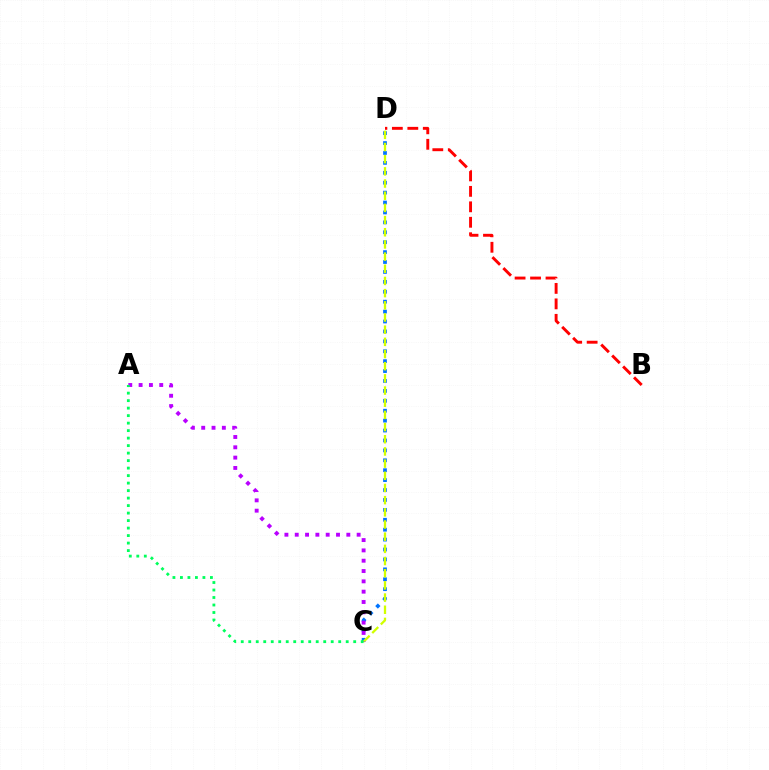{('B', 'D'): [{'color': '#ff0000', 'line_style': 'dashed', 'thickness': 2.1}], ('C', 'D'): [{'color': '#0074ff', 'line_style': 'dotted', 'thickness': 2.69}, {'color': '#d1ff00', 'line_style': 'dashed', 'thickness': 1.65}], ('A', 'C'): [{'color': '#b900ff', 'line_style': 'dotted', 'thickness': 2.8}, {'color': '#00ff5c', 'line_style': 'dotted', 'thickness': 2.04}]}